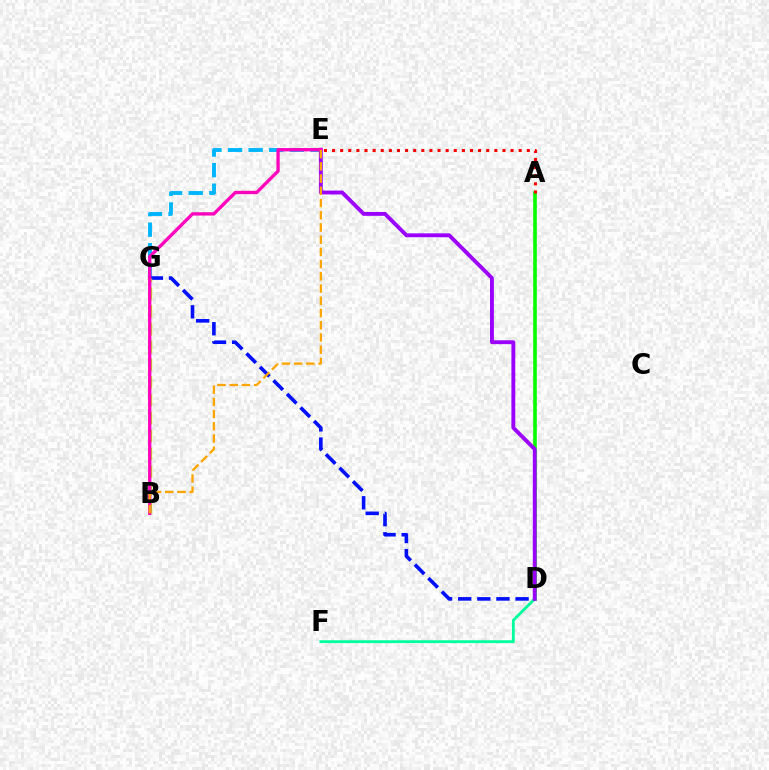{('E', 'G'): [{'color': '#00b5ff', 'line_style': 'dashed', 'thickness': 2.8}], ('A', 'D'): [{'color': '#08ff00', 'line_style': 'solid', 'thickness': 2.62}], ('D', 'G'): [{'color': '#0010ff', 'line_style': 'dashed', 'thickness': 2.6}], ('A', 'E'): [{'color': '#ff0000', 'line_style': 'dotted', 'thickness': 2.2}], ('D', 'F'): [{'color': '#00ff9d', 'line_style': 'solid', 'thickness': 2.03}], ('D', 'E'): [{'color': '#9b00ff', 'line_style': 'solid', 'thickness': 2.78}], ('B', 'G'): [{'color': '#b3ff00', 'line_style': 'dashed', 'thickness': 2.42}], ('B', 'E'): [{'color': '#ff00bd', 'line_style': 'solid', 'thickness': 2.39}, {'color': '#ffa500', 'line_style': 'dashed', 'thickness': 1.66}]}